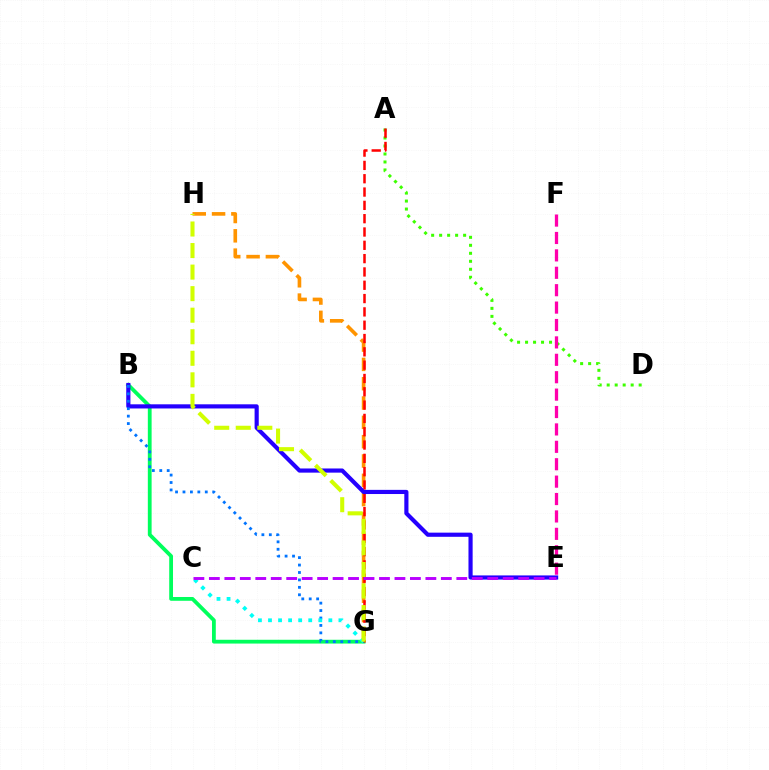{('B', 'G'): [{'color': '#00ff5c', 'line_style': 'solid', 'thickness': 2.73}, {'color': '#0074ff', 'line_style': 'dotted', 'thickness': 2.02}], ('A', 'D'): [{'color': '#3dff00', 'line_style': 'dotted', 'thickness': 2.17}], ('G', 'H'): [{'color': '#ff9400', 'line_style': 'dashed', 'thickness': 2.62}, {'color': '#d1ff00', 'line_style': 'dashed', 'thickness': 2.93}], ('A', 'G'): [{'color': '#ff0000', 'line_style': 'dashed', 'thickness': 1.81}], ('B', 'E'): [{'color': '#2500ff', 'line_style': 'solid', 'thickness': 2.99}], ('E', 'F'): [{'color': '#ff00ac', 'line_style': 'dashed', 'thickness': 2.36}], ('C', 'G'): [{'color': '#00fff6', 'line_style': 'dotted', 'thickness': 2.73}], ('C', 'E'): [{'color': '#b900ff', 'line_style': 'dashed', 'thickness': 2.1}]}